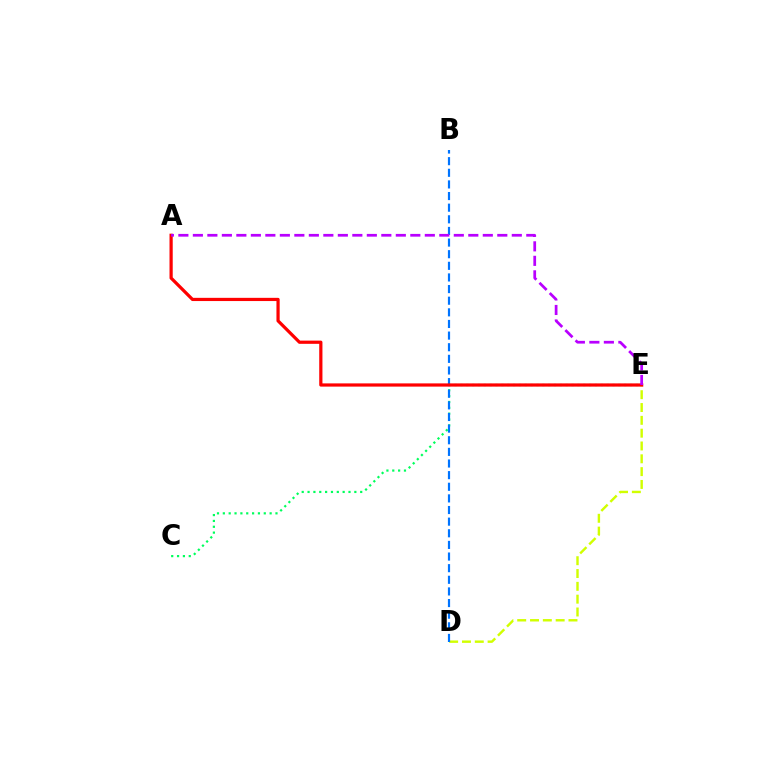{('D', 'E'): [{'color': '#d1ff00', 'line_style': 'dashed', 'thickness': 1.74}], ('C', 'E'): [{'color': '#00ff5c', 'line_style': 'dotted', 'thickness': 1.59}], ('B', 'D'): [{'color': '#0074ff', 'line_style': 'dashed', 'thickness': 1.58}], ('A', 'E'): [{'color': '#ff0000', 'line_style': 'solid', 'thickness': 2.32}, {'color': '#b900ff', 'line_style': 'dashed', 'thickness': 1.97}]}